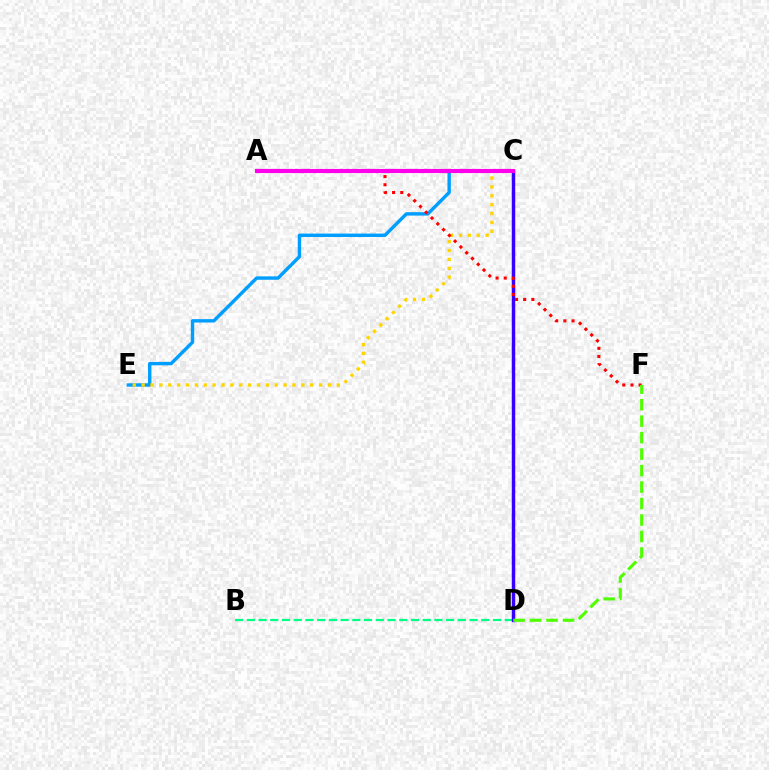{('B', 'D'): [{'color': '#00ff86', 'line_style': 'dashed', 'thickness': 1.59}], ('C', 'E'): [{'color': '#009eff', 'line_style': 'solid', 'thickness': 2.45}, {'color': '#ffd500', 'line_style': 'dotted', 'thickness': 2.41}], ('C', 'D'): [{'color': '#3700ff', 'line_style': 'solid', 'thickness': 2.49}], ('A', 'F'): [{'color': '#ff0000', 'line_style': 'dotted', 'thickness': 2.22}], ('D', 'F'): [{'color': '#4fff00', 'line_style': 'dashed', 'thickness': 2.24}], ('A', 'C'): [{'color': '#ff00ed', 'line_style': 'solid', 'thickness': 2.98}]}